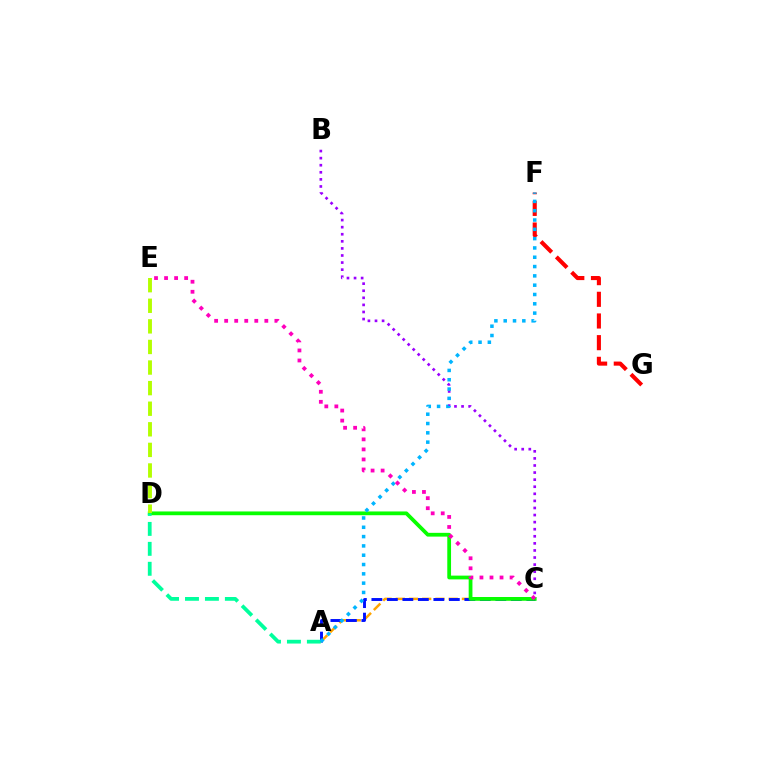{('A', 'C'): [{'color': '#ffa500', 'line_style': 'dashed', 'thickness': 1.8}, {'color': '#0010ff', 'line_style': 'dashed', 'thickness': 2.1}], ('B', 'C'): [{'color': '#9b00ff', 'line_style': 'dotted', 'thickness': 1.92}], ('C', 'D'): [{'color': '#08ff00', 'line_style': 'solid', 'thickness': 2.71}], ('F', 'G'): [{'color': '#ff0000', 'line_style': 'dashed', 'thickness': 2.94}], ('D', 'E'): [{'color': '#b3ff00', 'line_style': 'dashed', 'thickness': 2.8}], ('A', 'D'): [{'color': '#00ff9d', 'line_style': 'dashed', 'thickness': 2.71}], ('A', 'F'): [{'color': '#00b5ff', 'line_style': 'dotted', 'thickness': 2.53}], ('C', 'E'): [{'color': '#ff00bd', 'line_style': 'dotted', 'thickness': 2.73}]}